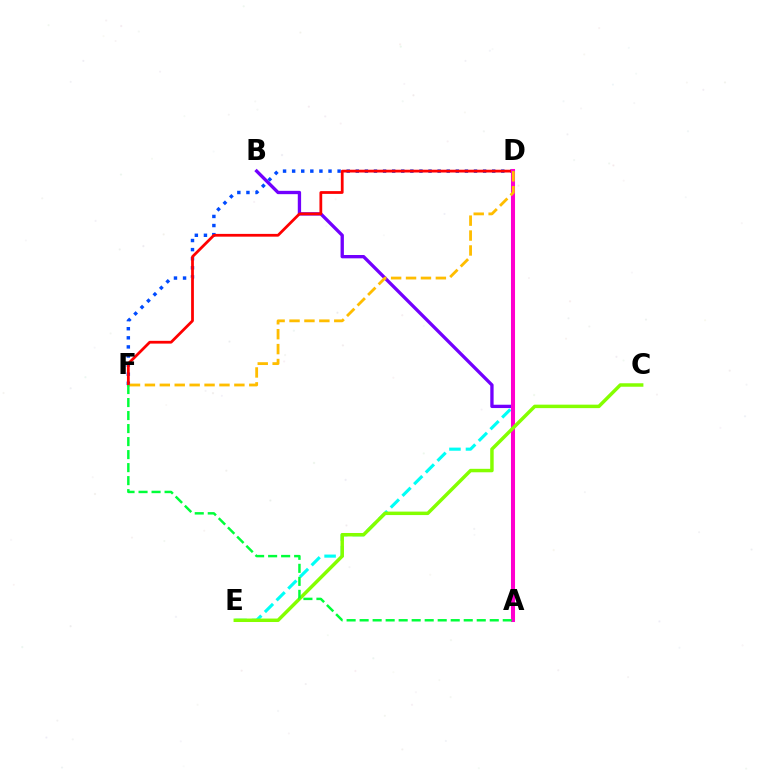{('A', 'B'): [{'color': '#7200ff', 'line_style': 'solid', 'thickness': 2.39}], ('D', 'E'): [{'color': '#00fff6', 'line_style': 'dashed', 'thickness': 2.24}], ('D', 'F'): [{'color': '#004bff', 'line_style': 'dotted', 'thickness': 2.47}, {'color': '#ff0000', 'line_style': 'solid', 'thickness': 1.99}, {'color': '#ffbd00', 'line_style': 'dashed', 'thickness': 2.03}], ('A', 'D'): [{'color': '#ff00cf', 'line_style': 'solid', 'thickness': 2.91}], ('C', 'E'): [{'color': '#84ff00', 'line_style': 'solid', 'thickness': 2.5}], ('A', 'F'): [{'color': '#00ff39', 'line_style': 'dashed', 'thickness': 1.77}]}